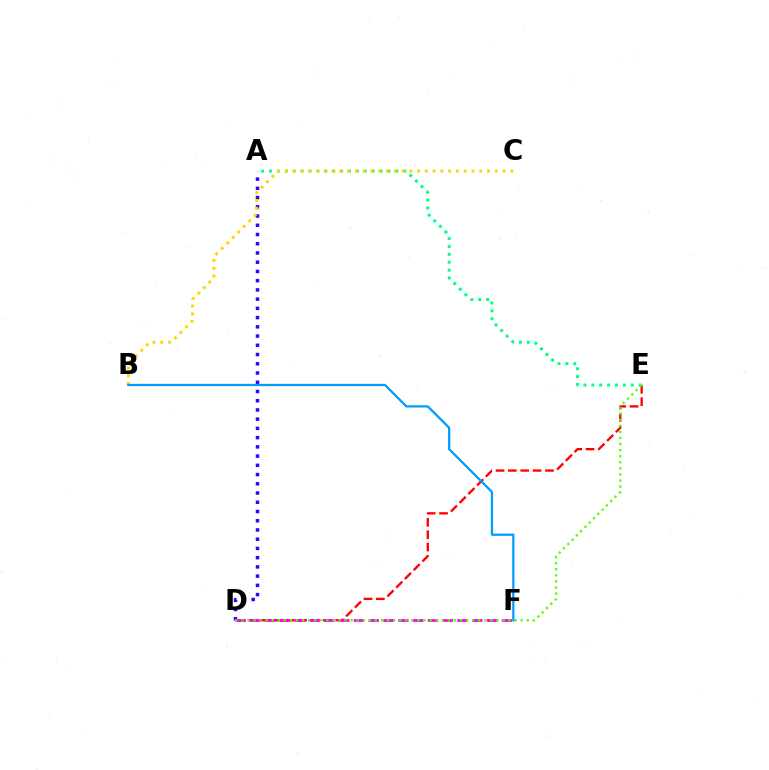{('A', 'E'): [{'color': '#00ff86', 'line_style': 'dotted', 'thickness': 2.14}], ('D', 'E'): [{'color': '#ff0000', 'line_style': 'dashed', 'thickness': 1.68}, {'color': '#4fff00', 'line_style': 'dotted', 'thickness': 1.65}], ('A', 'D'): [{'color': '#3700ff', 'line_style': 'dotted', 'thickness': 2.51}], ('D', 'F'): [{'color': '#ff00ed', 'line_style': 'dashed', 'thickness': 2.01}], ('B', 'C'): [{'color': '#ffd500', 'line_style': 'dotted', 'thickness': 2.11}], ('B', 'F'): [{'color': '#009eff', 'line_style': 'solid', 'thickness': 1.65}]}